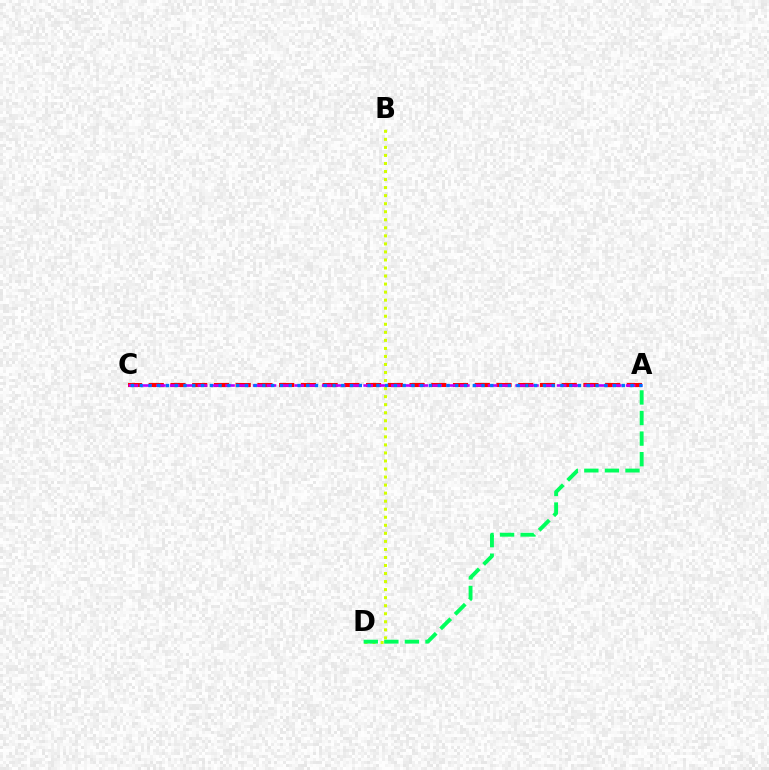{('A', 'C'): [{'color': '#ff0000', 'line_style': 'dashed', 'thickness': 2.95}, {'color': '#b900ff', 'line_style': 'dashed', 'thickness': 1.88}, {'color': '#0074ff', 'line_style': 'dotted', 'thickness': 2.38}], ('B', 'D'): [{'color': '#d1ff00', 'line_style': 'dotted', 'thickness': 2.18}], ('A', 'D'): [{'color': '#00ff5c', 'line_style': 'dashed', 'thickness': 2.79}]}